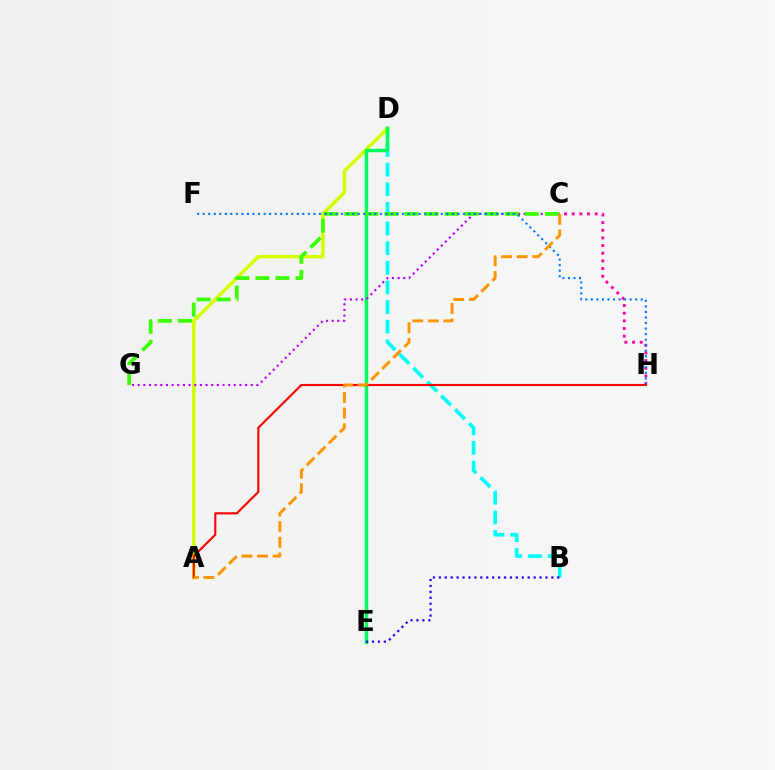{('B', 'D'): [{'color': '#00fff6', 'line_style': 'dashed', 'thickness': 2.67}], ('A', 'D'): [{'color': '#d1ff00', 'line_style': 'solid', 'thickness': 2.55}], ('D', 'E'): [{'color': '#00ff5c', 'line_style': 'solid', 'thickness': 2.51}], ('C', 'G'): [{'color': '#b900ff', 'line_style': 'dotted', 'thickness': 1.54}, {'color': '#3dff00', 'line_style': 'dashed', 'thickness': 2.73}], ('B', 'E'): [{'color': '#2500ff', 'line_style': 'dotted', 'thickness': 1.61}], ('C', 'H'): [{'color': '#ff00ac', 'line_style': 'dotted', 'thickness': 2.08}], ('F', 'H'): [{'color': '#0074ff', 'line_style': 'dotted', 'thickness': 1.5}], ('A', 'H'): [{'color': '#ff0000', 'line_style': 'solid', 'thickness': 1.53}], ('A', 'C'): [{'color': '#ff9400', 'line_style': 'dashed', 'thickness': 2.12}]}